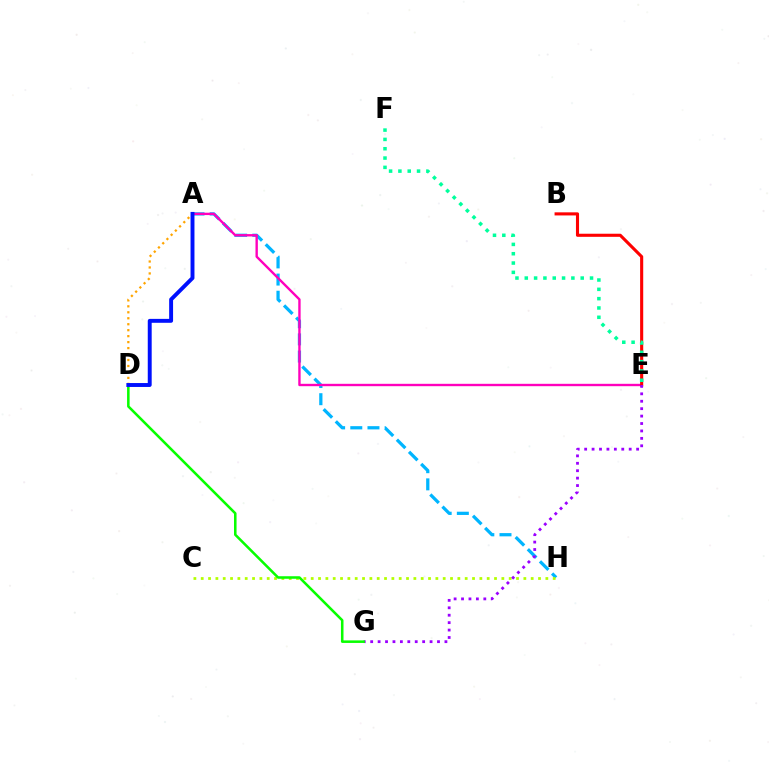{('A', 'H'): [{'color': '#00b5ff', 'line_style': 'dashed', 'thickness': 2.33}], ('A', 'E'): [{'color': '#ff00bd', 'line_style': 'solid', 'thickness': 1.71}], ('C', 'H'): [{'color': '#b3ff00', 'line_style': 'dotted', 'thickness': 1.99}], ('B', 'E'): [{'color': '#ff0000', 'line_style': 'solid', 'thickness': 2.23}], ('E', 'G'): [{'color': '#9b00ff', 'line_style': 'dotted', 'thickness': 2.02}], ('D', 'G'): [{'color': '#08ff00', 'line_style': 'solid', 'thickness': 1.83}], ('A', 'D'): [{'color': '#ffa500', 'line_style': 'dotted', 'thickness': 1.62}, {'color': '#0010ff', 'line_style': 'solid', 'thickness': 2.82}], ('E', 'F'): [{'color': '#00ff9d', 'line_style': 'dotted', 'thickness': 2.53}]}